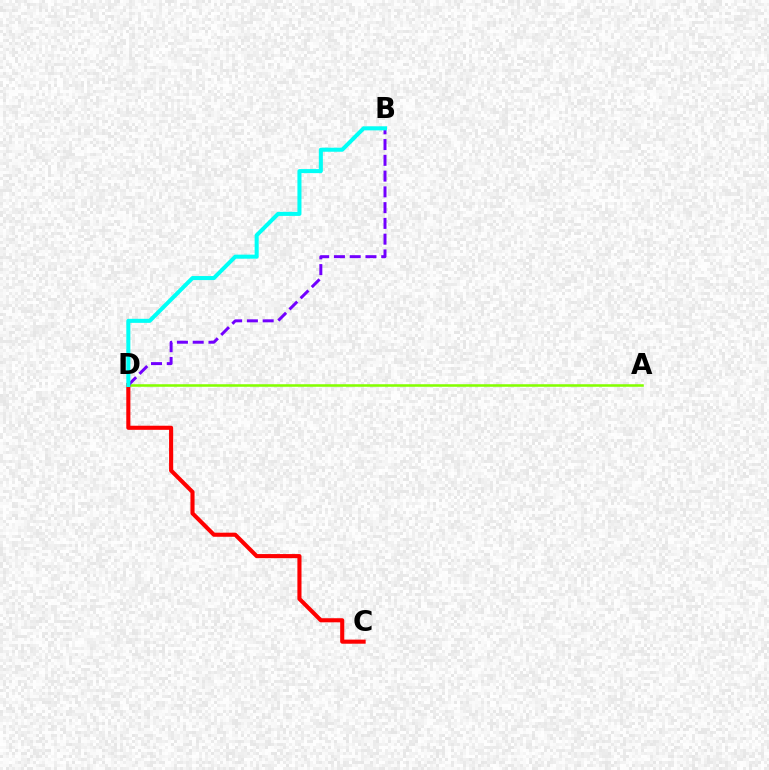{('A', 'D'): [{'color': '#84ff00', 'line_style': 'solid', 'thickness': 1.83}], ('C', 'D'): [{'color': '#ff0000', 'line_style': 'solid', 'thickness': 2.95}], ('B', 'D'): [{'color': '#7200ff', 'line_style': 'dashed', 'thickness': 2.14}, {'color': '#00fff6', 'line_style': 'solid', 'thickness': 2.91}]}